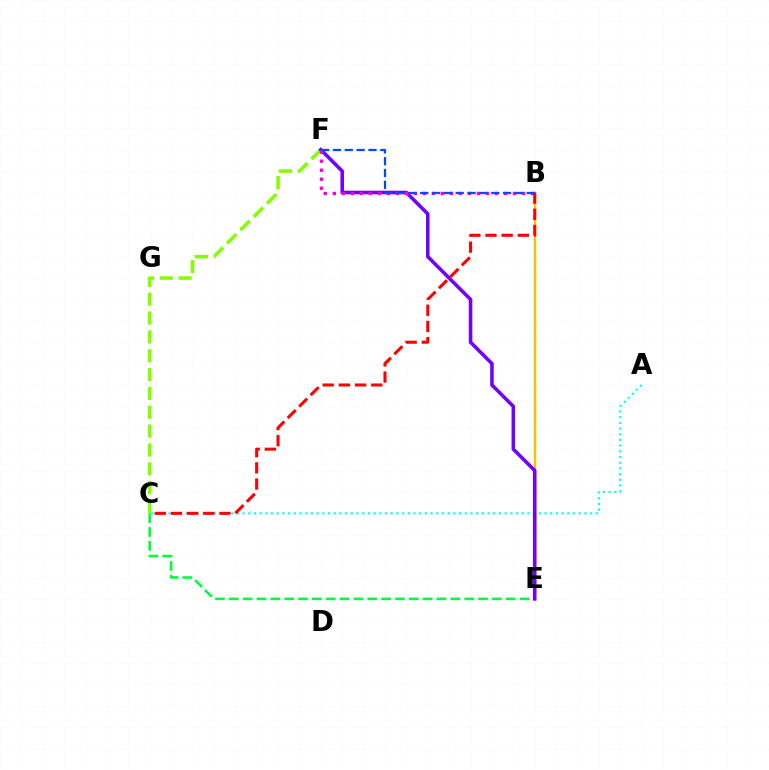{('B', 'E'): [{'color': '#ffbd00', 'line_style': 'solid', 'thickness': 1.75}], ('A', 'C'): [{'color': '#00fff6', 'line_style': 'dotted', 'thickness': 1.55}], ('C', 'E'): [{'color': '#00ff39', 'line_style': 'dashed', 'thickness': 1.88}], ('C', 'F'): [{'color': '#84ff00', 'line_style': 'dashed', 'thickness': 2.56}], ('E', 'F'): [{'color': '#7200ff', 'line_style': 'solid', 'thickness': 2.57}], ('B', 'F'): [{'color': '#ff00cf', 'line_style': 'dotted', 'thickness': 2.45}, {'color': '#004bff', 'line_style': 'dashed', 'thickness': 1.61}], ('B', 'C'): [{'color': '#ff0000', 'line_style': 'dashed', 'thickness': 2.2}]}